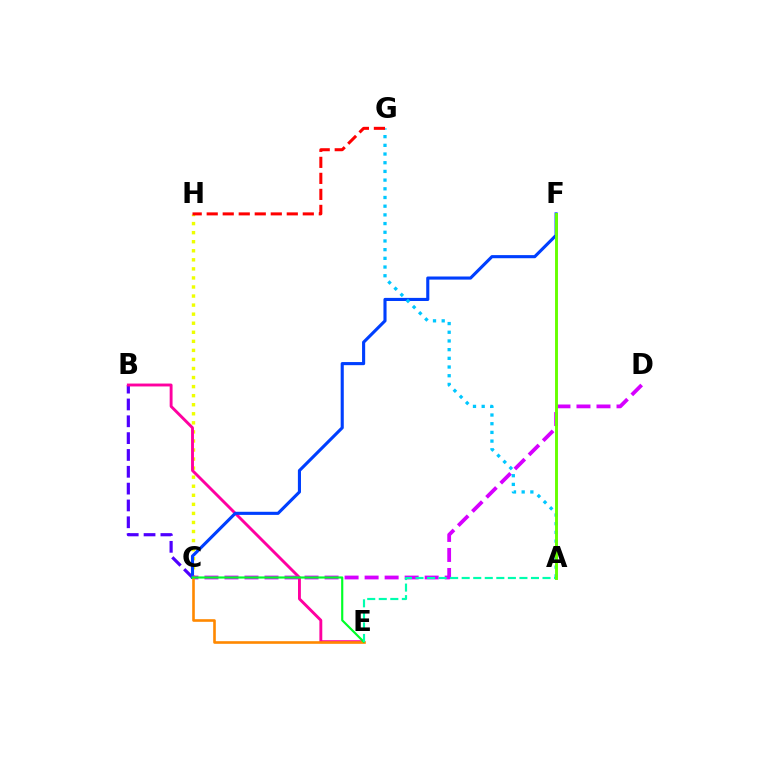{('C', 'H'): [{'color': '#eeff00', 'line_style': 'dotted', 'thickness': 2.46}], ('B', 'C'): [{'color': '#4f00ff', 'line_style': 'dashed', 'thickness': 2.29}], ('B', 'E'): [{'color': '#ff00a0', 'line_style': 'solid', 'thickness': 2.08}], ('C', 'F'): [{'color': '#003fff', 'line_style': 'solid', 'thickness': 2.24}], ('C', 'D'): [{'color': '#d600ff', 'line_style': 'dashed', 'thickness': 2.72}], ('C', 'E'): [{'color': '#ff8800', 'line_style': 'solid', 'thickness': 1.89}, {'color': '#00ff27', 'line_style': 'solid', 'thickness': 1.56}], ('A', 'E'): [{'color': '#00ffaf', 'line_style': 'dashed', 'thickness': 1.57}], ('A', 'G'): [{'color': '#00c7ff', 'line_style': 'dotted', 'thickness': 2.36}], ('A', 'F'): [{'color': '#66ff00', 'line_style': 'solid', 'thickness': 2.1}], ('G', 'H'): [{'color': '#ff0000', 'line_style': 'dashed', 'thickness': 2.18}]}